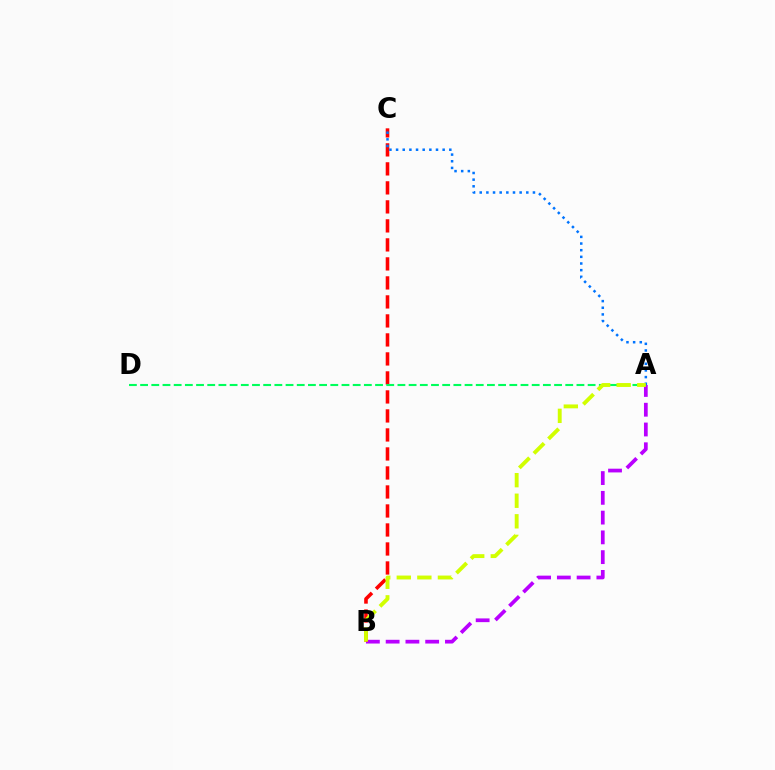{('A', 'B'): [{'color': '#b900ff', 'line_style': 'dashed', 'thickness': 2.69}, {'color': '#d1ff00', 'line_style': 'dashed', 'thickness': 2.79}], ('B', 'C'): [{'color': '#ff0000', 'line_style': 'dashed', 'thickness': 2.58}], ('A', 'C'): [{'color': '#0074ff', 'line_style': 'dotted', 'thickness': 1.81}], ('A', 'D'): [{'color': '#00ff5c', 'line_style': 'dashed', 'thickness': 1.52}]}